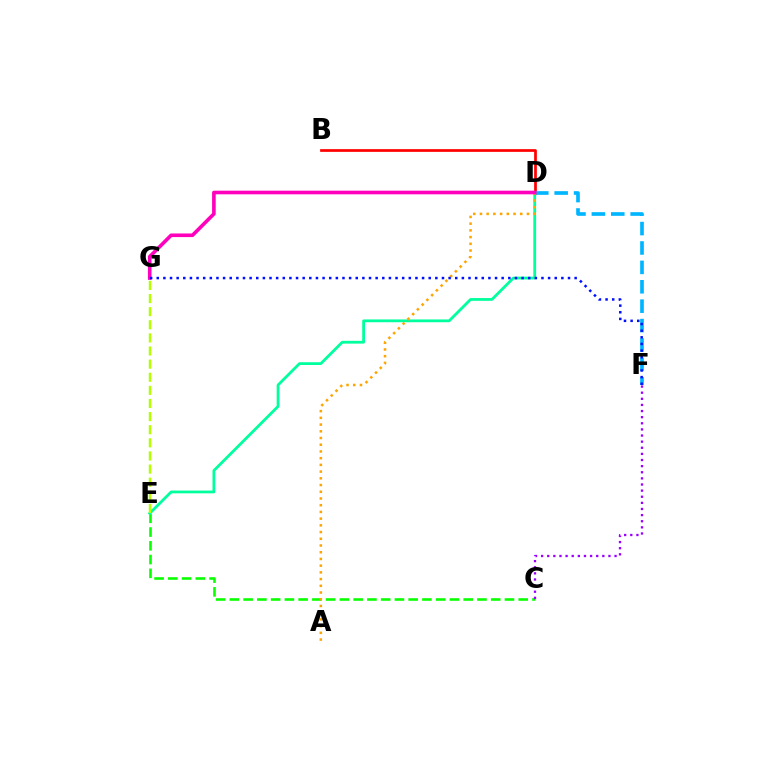{('C', 'E'): [{'color': '#08ff00', 'line_style': 'dashed', 'thickness': 1.87}], ('B', 'D'): [{'color': '#ff0000', 'line_style': 'solid', 'thickness': 1.96}], ('D', 'F'): [{'color': '#00b5ff', 'line_style': 'dashed', 'thickness': 2.64}], ('D', 'E'): [{'color': '#00ff9d', 'line_style': 'solid', 'thickness': 2.0}], ('A', 'D'): [{'color': '#ffa500', 'line_style': 'dotted', 'thickness': 1.83}], ('E', 'G'): [{'color': '#b3ff00', 'line_style': 'dashed', 'thickness': 1.78}], ('D', 'G'): [{'color': '#ff00bd', 'line_style': 'solid', 'thickness': 2.6}], ('C', 'F'): [{'color': '#9b00ff', 'line_style': 'dotted', 'thickness': 1.66}], ('F', 'G'): [{'color': '#0010ff', 'line_style': 'dotted', 'thickness': 1.8}]}